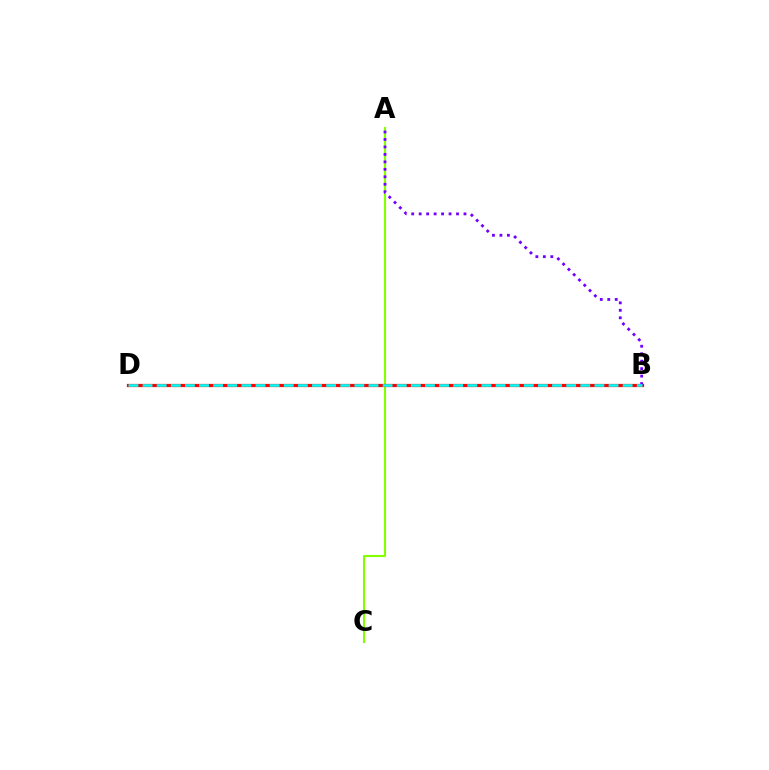{('A', 'C'): [{'color': '#84ff00', 'line_style': 'solid', 'thickness': 1.52}], ('B', 'D'): [{'color': '#ff0000', 'line_style': 'solid', 'thickness': 2.32}, {'color': '#00fff6', 'line_style': 'dashed', 'thickness': 1.92}], ('A', 'B'): [{'color': '#7200ff', 'line_style': 'dotted', 'thickness': 2.03}]}